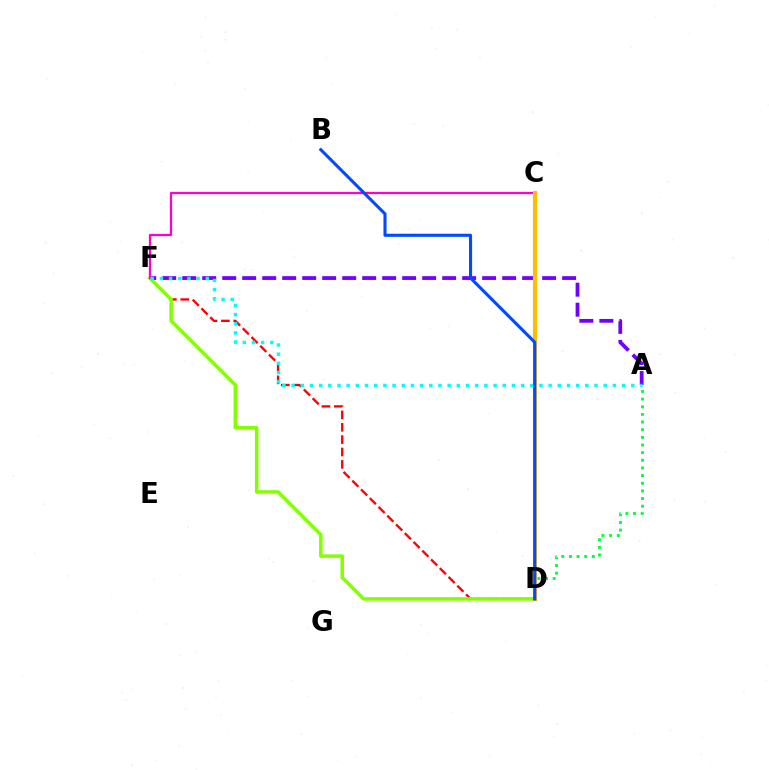{('A', 'D'): [{'color': '#00ff39', 'line_style': 'dotted', 'thickness': 2.08}], ('D', 'F'): [{'color': '#ff0000', 'line_style': 'dashed', 'thickness': 1.68}, {'color': '#84ff00', 'line_style': 'solid', 'thickness': 2.53}], ('A', 'F'): [{'color': '#7200ff', 'line_style': 'dashed', 'thickness': 2.72}, {'color': '#00fff6', 'line_style': 'dotted', 'thickness': 2.49}], ('C', 'F'): [{'color': '#ff00cf', 'line_style': 'solid', 'thickness': 1.63}], ('C', 'D'): [{'color': '#ffbd00', 'line_style': 'solid', 'thickness': 2.97}], ('B', 'D'): [{'color': '#004bff', 'line_style': 'solid', 'thickness': 2.23}]}